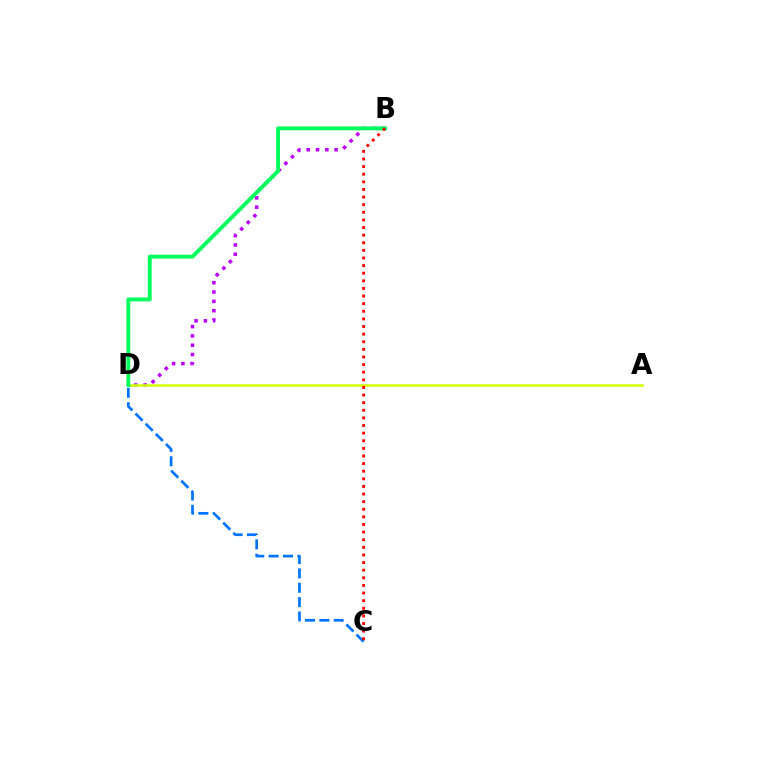{('B', 'D'): [{'color': '#b900ff', 'line_style': 'dotted', 'thickness': 2.53}, {'color': '#00ff5c', 'line_style': 'solid', 'thickness': 2.8}], ('A', 'D'): [{'color': '#d1ff00', 'line_style': 'solid', 'thickness': 1.84}], ('C', 'D'): [{'color': '#0074ff', 'line_style': 'dashed', 'thickness': 1.95}], ('B', 'C'): [{'color': '#ff0000', 'line_style': 'dotted', 'thickness': 2.07}]}